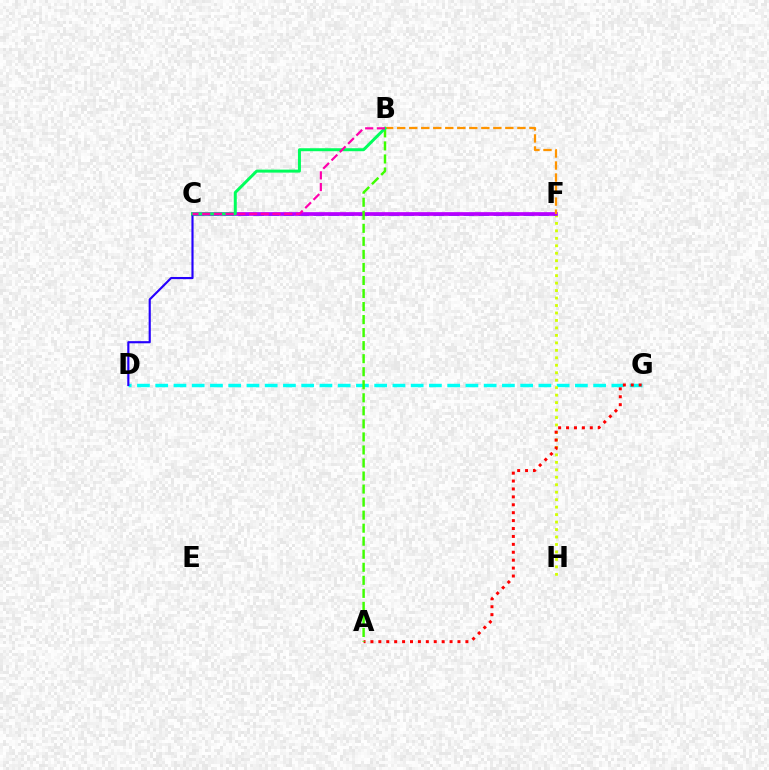{('D', 'G'): [{'color': '#00fff6', 'line_style': 'dashed', 'thickness': 2.48}], ('C', 'F'): [{'color': '#0074ff', 'line_style': 'dashed', 'thickness': 2.04}, {'color': '#b900ff', 'line_style': 'solid', 'thickness': 2.66}], ('F', 'H'): [{'color': '#d1ff00', 'line_style': 'dotted', 'thickness': 2.03}], ('A', 'G'): [{'color': '#ff0000', 'line_style': 'dotted', 'thickness': 2.15}], ('B', 'F'): [{'color': '#ff9400', 'line_style': 'dashed', 'thickness': 1.63}], ('A', 'B'): [{'color': '#3dff00', 'line_style': 'dashed', 'thickness': 1.77}], ('C', 'D'): [{'color': '#2500ff', 'line_style': 'solid', 'thickness': 1.55}], ('B', 'C'): [{'color': '#00ff5c', 'line_style': 'solid', 'thickness': 2.15}, {'color': '#ff00ac', 'line_style': 'dashed', 'thickness': 1.59}]}